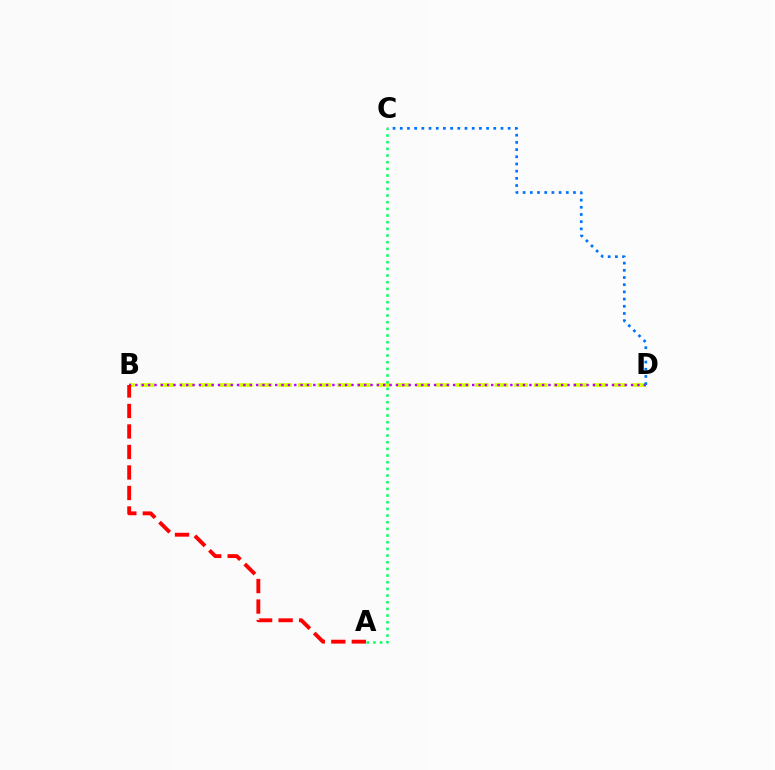{('B', 'D'): [{'color': '#d1ff00', 'line_style': 'dashed', 'thickness': 2.67}, {'color': '#b900ff', 'line_style': 'dotted', 'thickness': 1.73}], ('A', 'B'): [{'color': '#ff0000', 'line_style': 'dashed', 'thickness': 2.79}], ('C', 'D'): [{'color': '#0074ff', 'line_style': 'dotted', 'thickness': 1.95}], ('A', 'C'): [{'color': '#00ff5c', 'line_style': 'dotted', 'thickness': 1.81}]}